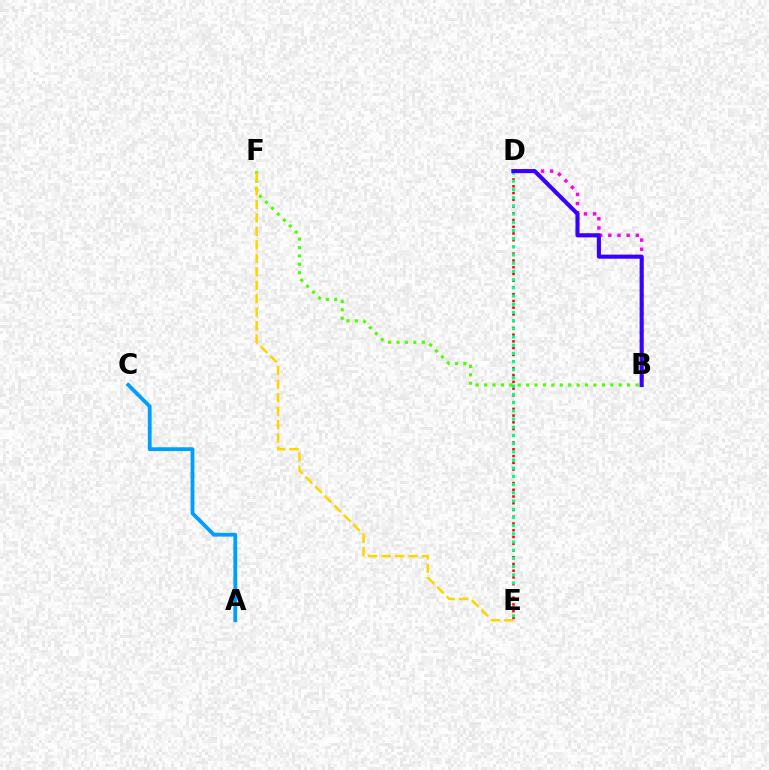{('A', 'C'): [{'color': '#009eff', 'line_style': 'solid', 'thickness': 2.73}], ('B', 'F'): [{'color': '#4fff00', 'line_style': 'dotted', 'thickness': 2.29}], ('E', 'F'): [{'color': '#ffd500', 'line_style': 'dashed', 'thickness': 1.83}], ('B', 'D'): [{'color': '#ff00ed', 'line_style': 'dotted', 'thickness': 2.49}, {'color': '#3700ff', 'line_style': 'solid', 'thickness': 2.95}], ('D', 'E'): [{'color': '#ff0000', 'line_style': 'dotted', 'thickness': 1.83}, {'color': '#00ff86', 'line_style': 'dotted', 'thickness': 2.23}]}